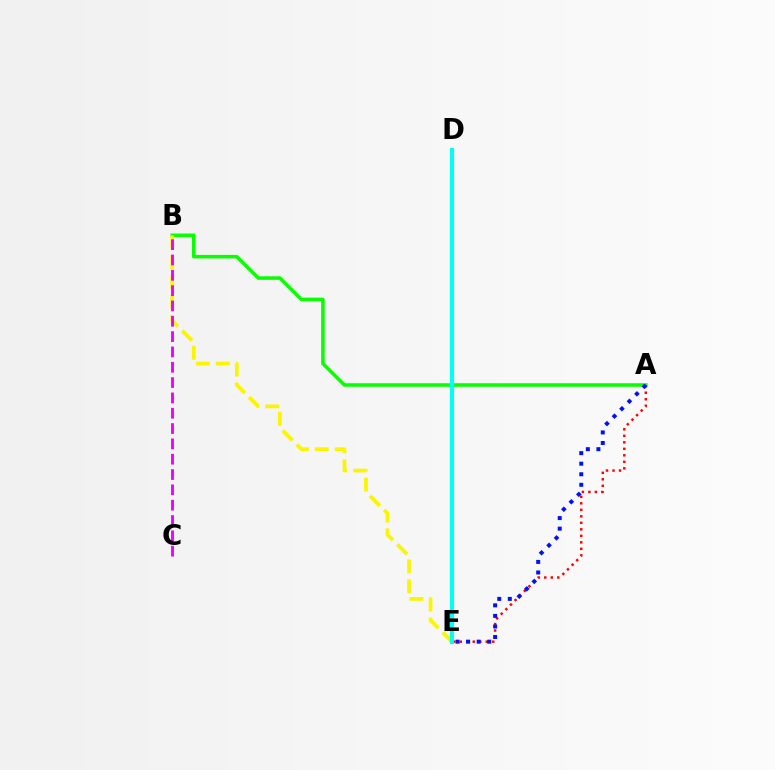{('A', 'B'): [{'color': '#08ff00', 'line_style': 'solid', 'thickness': 2.55}], ('B', 'E'): [{'color': '#fcf500', 'line_style': 'dashed', 'thickness': 2.71}], ('A', 'E'): [{'color': '#ff0000', 'line_style': 'dotted', 'thickness': 1.77}, {'color': '#0010ff', 'line_style': 'dotted', 'thickness': 2.87}], ('B', 'C'): [{'color': '#ee00ff', 'line_style': 'dashed', 'thickness': 2.08}], ('D', 'E'): [{'color': '#00fff6', 'line_style': 'solid', 'thickness': 2.96}]}